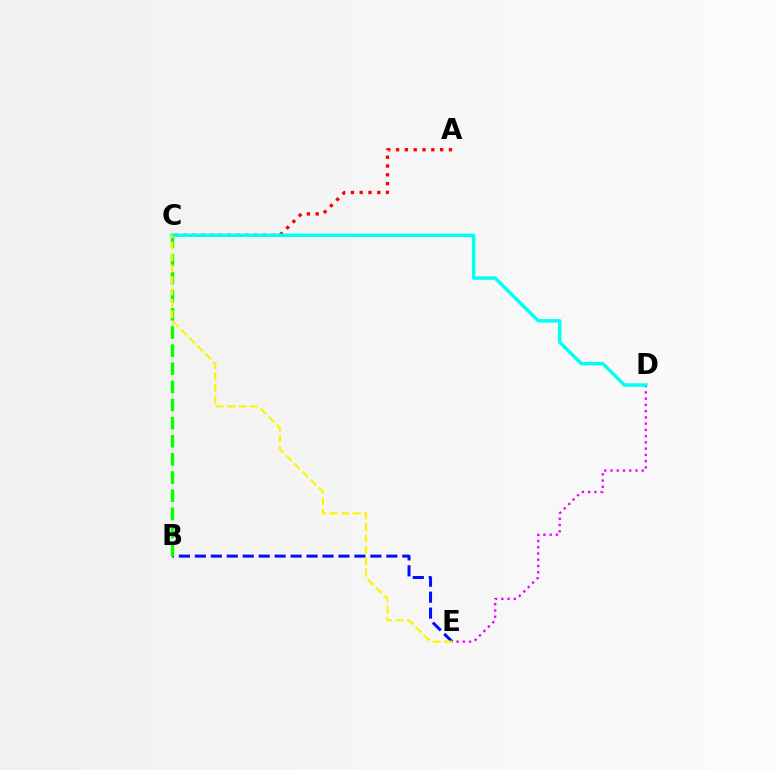{('A', 'C'): [{'color': '#ff0000', 'line_style': 'dotted', 'thickness': 2.39}], ('D', 'E'): [{'color': '#ee00ff', 'line_style': 'dotted', 'thickness': 1.7}], ('C', 'D'): [{'color': '#00fff6', 'line_style': 'solid', 'thickness': 2.5}], ('B', 'E'): [{'color': '#0010ff', 'line_style': 'dashed', 'thickness': 2.17}], ('B', 'C'): [{'color': '#08ff00', 'line_style': 'dashed', 'thickness': 2.46}], ('C', 'E'): [{'color': '#fcf500', 'line_style': 'dashed', 'thickness': 1.56}]}